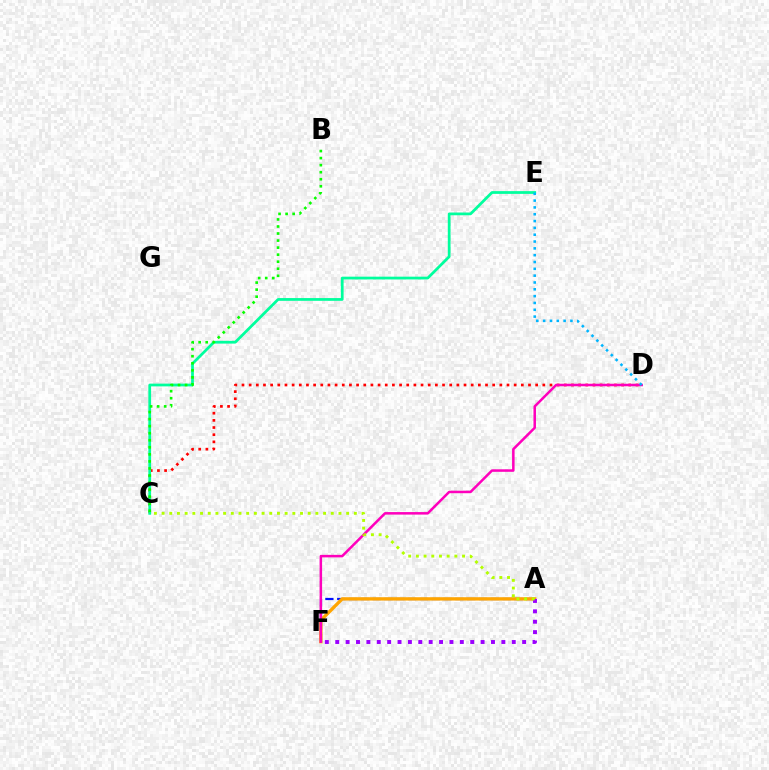{('A', 'F'): [{'color': '#0010ff', 'line_style': 'dashed', 'thickness': 1.61}, {'color': '#ffa500', 'line_style': 'solid', 'thickness': 2.41}, {'color': '#9b00ff', 'line_style': 'dotted', 'thickness': 2.82}], ('C', 'D'): [{'color': '#ff0000', 'line_style': 'dotted', 'thickness': 1.95}], ('C', 'E'): [{'color': '#00ff9d', 'line_style': 'solid', 'thickness': 1.98}], ('D', 'F'): [{'color': '#ff00bd', 'line_style': 'solid', 'thickness': 1.81}], ('A', 'C'): [{'color': '#b3ff00', 'line_style': 'dotted', 'thickness': 2.09}], ('B', 'C'): [{'color': '#08ff00', 'line_style': 'dotted', 'thickness': 1.91}], ('D', 'E'): [{'color': '#00b5ff', 'line_style': 'dotted', 'thickness': 1.85}]}